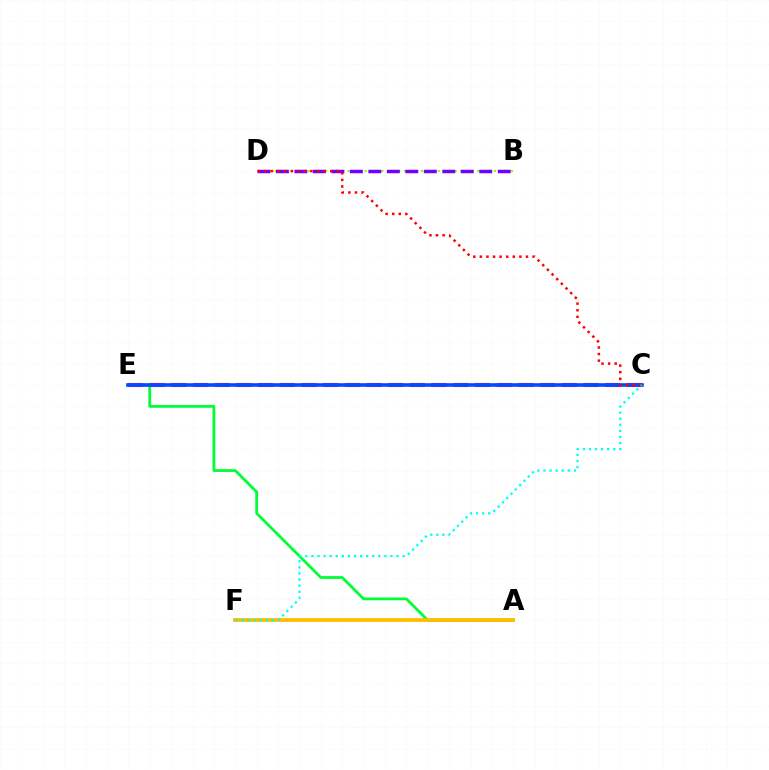{('A', 'E'): [{'color': '#00ff39', 'line_style': 'solid', 'thickness': 2.01}], ('A', 'F'): [{'color': '#ffbd00', 'line_style': 'solid', 'thickness': 2.75}], ('C', 'E'): [{'color': '#ff00cf', 'line_style': 'dashed', 'thickness': 2.95}, {'color': '#004bff', 'line_style': 'solid', 'thickness': 2.59}], ('B', 'D'): [{'color': '#84ff00', 'line_style': 'dotted', 'thickness': 1.53}, {'color': '#7200ff', 'line_style': 'dashed', 'thickness': 2.51}], ('C', 'D'): [{'color': '#ff0000', 'line_style': 'dotted', 'thickness': 1.79}], ('C', 'F'): [{'color': '#00fff6', 'line_style': 'dotted', 'thickness': 1.65}]}